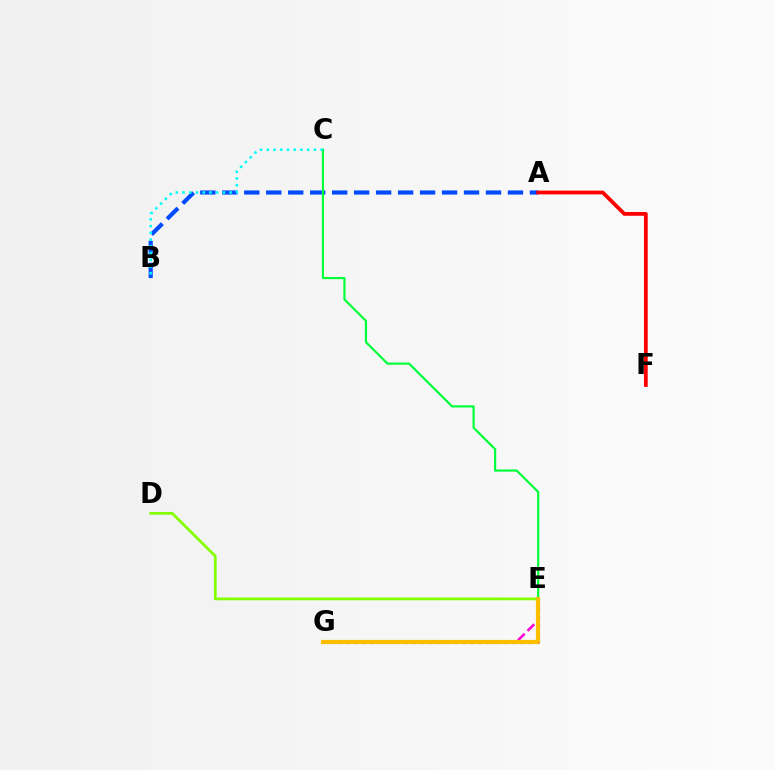{('E', 'G'): [{'color': '#7200ff', 'line_style': 'dotted', 'thickness': 2.25}, {'color': '#ff00cf', 'line_style': 'dashed', 'thickness': 1.83}, {'color': '#ffbd00', 'line_style': 'solid', 'thickness': 3.0}], ('A', 'B'): [{'color': '#004bff', 'line_style': 'dashed', 'thickness': 2.99}], ('D', 'E'): [{'color': '#84ff00', 'line_style': 'solid', 'thickness': 1.98}], ('A', 'F'): [{'color': '#ff0000', 'line_style': 'solid', 'thickness': 2.71}], ('C', 'E'): [{'color': '#00ff39', 'line_style': 'solid', 'thickness': 1.57}], ('B', 'C'): [{'color': '#00fff6', 'line_style': 'dotted', 'thickness': 1.83}]}